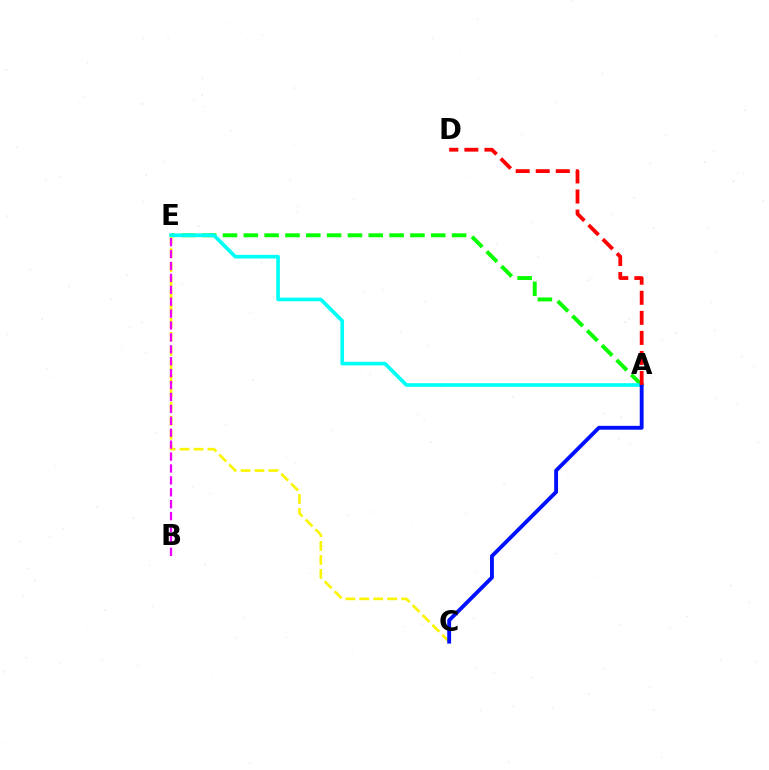{('C', 'E'): [{'color': '#fcf500', 'line_style': 'dashed', 'thickness': 1.9}], ('A', 'E'): [{'color': '#08ff00', 'line_style': 'dashed', 'thickness': 2.83}, {'color': '#00fff6', 'line_style': 'solid', 'thickness': 2.62}], ('A', 'C'): [{'color': '#0010ff', 'line_style': 'solid', 'thickness': 2.78}], ('A', 'D'): [{'color': '#ff0000', 'line_style': 'dashed', 'thickness': 2.72}], ('B', 'E'): [{'color': '#ee00ff', 'line_style': 'dashed', 'thickness': 1.62}]}